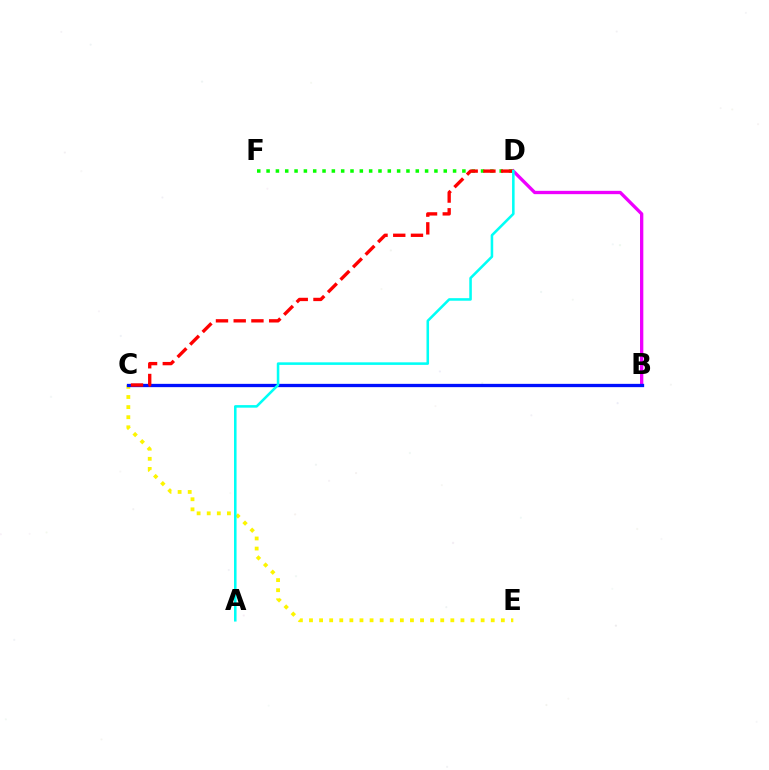{('C', 'E'): [{'color': '#fcf500', 'line_style': 'dotted', 'thickness': 2.74}], ('B', 'D'): [{'color': '#ee00ff', 'line_style': 'solid', 'thickness': 2.39}], ('B', 'C'): [{'color': '#0010ff', 'line_style': 'solid', 'thickness': 2.37}], ('D', 'F'): [{'color': '#08ff00', 'line_style': 'dotted', 'thickness': 2.53}], ('C', 'D'): [{'color': '#ff0000', 'line_style': 'dashed', 'thickness': 2.41}], ('A', 'D'): [{'color': '#00fff6', 'line_style': 'solid', 'thickness': 1.84}]}